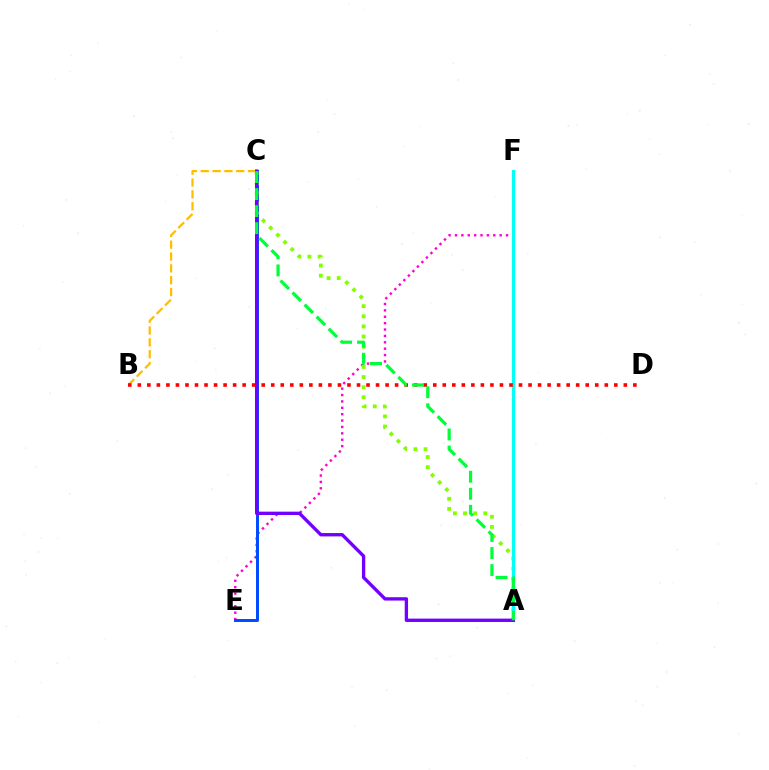{('E', 'F'): [{'color': '#ff00cf', 'line_style': 'dotted', 'thickness': 1.73}], ('C', 'E'): [{'color': '#004bff', 'line_style': 'solid', 'thickness': 2.14}], ('A', 'C'): [{'color': '#84ff00', 'line_style': 'dotted', 'thickness': 2.75}, {'color': '#7200ff', 'line_style': 'solid', 'thickness': 2.41}, {'color': '#00ff39', 'line_style': 'dashed', 'thickness': 2.31}], ('B', 'C'): [{'color': '#ffbd00', 'line_style': 'dashed', 'thickness': 1.61}], ('A', 'F'): [{'color': '#00fff6', 'line_style': 'solid', 'thickness': 2.29}], ('B', 'D'): [{'color': '#ff0000', 'line_style': 'dotted', 'thickness': 2.59}]}